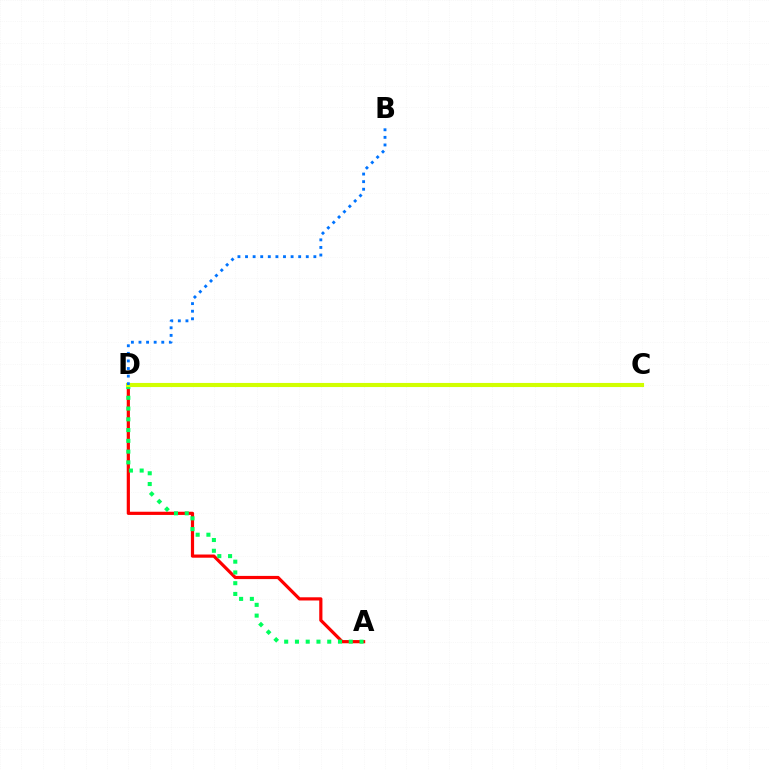{('A', 'D'): [{'color': '#ff0000', 'line_style': 'solid', 'thickness': 2.3}, {'color': '#00ff5c', 'line_style': 'dotted', 'thickness': 2.92}], ('C', 'D'): [{'color': '#b900ff', 'line_style': 'dashed', 'thickness': 2.79}, {'color': '#d1ff00', 'line_style': 'solid', 'thickness': 2.95}], ('B', 'D'): [{'color': '#0074ff', 'line_style': 'dotted', 'thickness': 2.06}]}